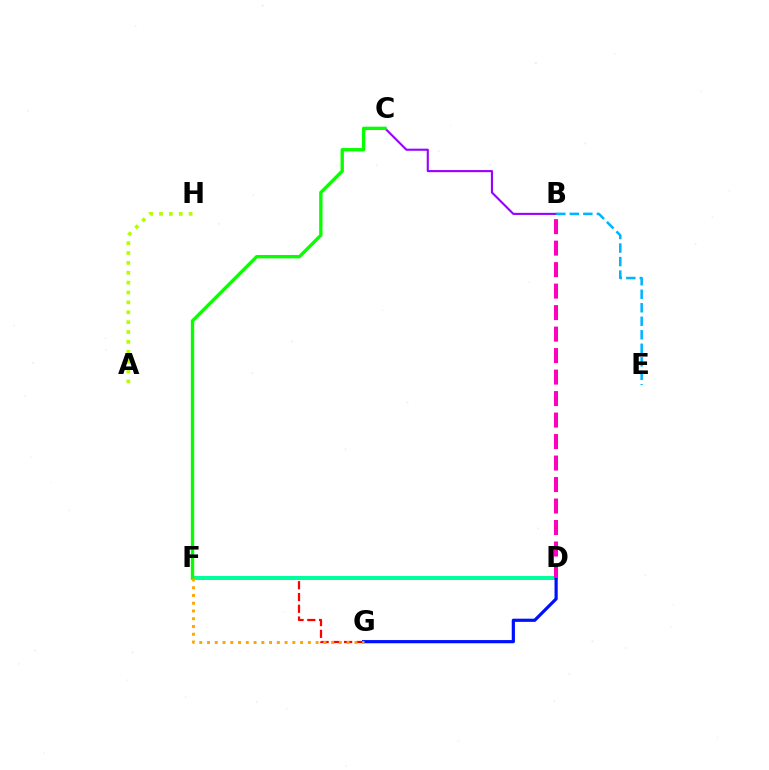{('F', 'G'): [{'color': '#ff0000', 'line_style': 'dashed', 'thickness': 1.6}, {'color': '#ffa500', 'line_style': 'dotted', 'thickness': 2.11}], ('D', 'F'): [{'color': '#00ff9d', 'line_style': 'solid', 'thickness': 2.87}], ('A', 'H'): [{'color': '#b3ff00', 'line_style': 'dotted', 'thickness': 2.68}], ('D', 'G'): [{'color': '#0010ff', 'line_style': 'solid', 'thickness': 2.3}], ('B', 'D'): [{'color': '#ff00bd', 'line_style': 'dashed', 'thickness': 2.92}], ('B', 'C'): [{'color': '#9b00ff', 'line_style': 'solid', 'thickness': 1.52}], ('B', 'E'): [{'color': '#00b5ff', 'line_style': 'dashed', 'thickness': 1.84}], ('C', 'F'): [{'color': '#08ff00', 'line_style': 'solid', 'thickness': 2.41}]}